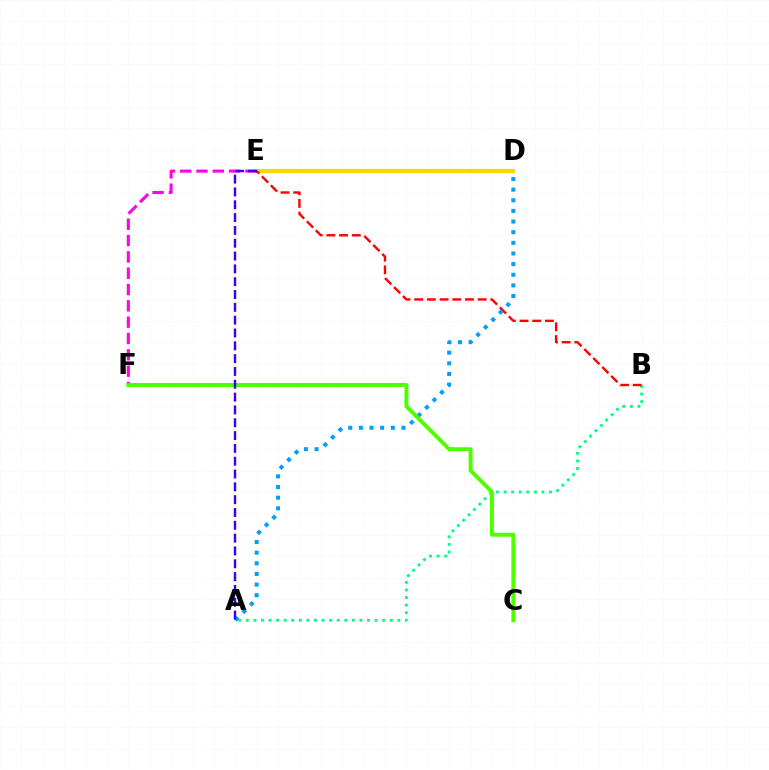{('D', 'E'): [{'color': '#ffd500', 'line_style': 'solid', 'thickness': 2.97}], ('A', 'B'): [{'color': '#00ff86', 'line_style': 'dotted', 'thickness': 2.06}], ('E', 'F'): [{'color': '#ff00ed', 'line_style': 'dashed', 'thickness': 2.22}], ('B', 'E'): [{'color': '#ff0000', 'line_style': 'dashed', 'thickness': 1.72}], ('A', 'D'): [{'color': '#009eff', 'line_style': 'dotted', 'thickness': 2.89}], ('C', 'F'): [{'color': '#4fff00', 'line_style': 'solid', 'thickness': 2.84}], ('A', 'E'): [{'color': '#3700ff', 'line_style': 'dashed', 'thickness': 1.74}]}